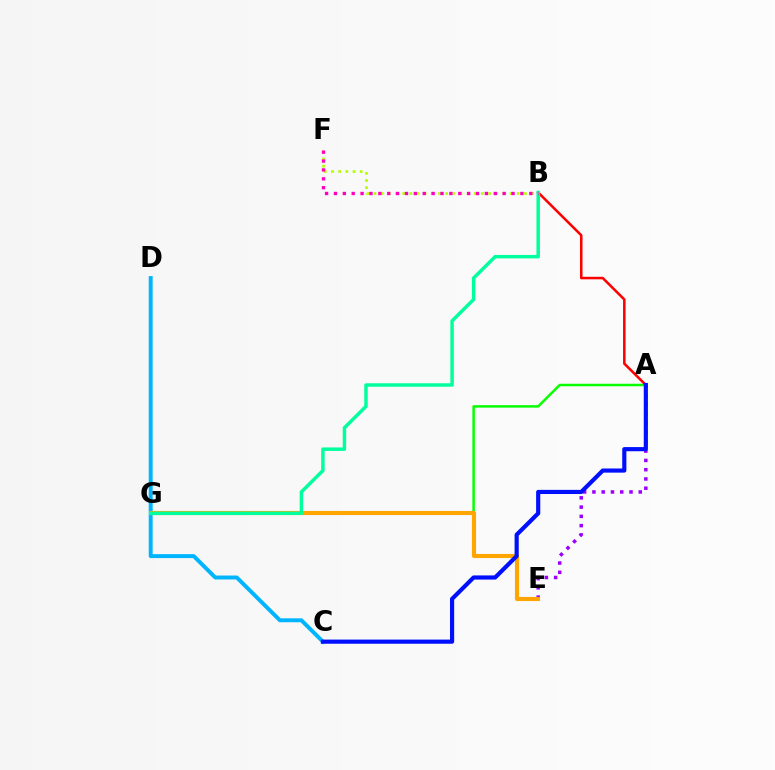{('A', 'E'): [{'color': '#9b00ff', 'line_style': 'dotted', 'thickness': 2.52}], ('A', 'G'): [{'color': '#08ff00', 'line_style': 'solid', 'thickness': 1.79}], ('C', 'D'): [{'color': '#00b5ff', 'line_style': 'solid', 'thickness': 2.83}], ('E', 'G'): [{'color': '#ffa500', 'line_style': 'solid', 'thickness': 2.96}], ('A', 'B'): [{'color': '#ff0000', 'line_style': 'solid', 'thickness': 1.82}], ('A', 'C'): [{'color': '#0010ff', 'line_style': 'solid', 'thickness': 2.99}], ('B', 'G'): [{'color': '#00ff9d', 'line_style': 'solid', 'thickness': 2.49}], ('B', 'F'): [{'color': '#b3ff00', 'line_style': 'dotted', 'thickness': 1.95}, {'color': '#ff00bd', 'line_style': 'dotted', 'thickness': 2.41}]}